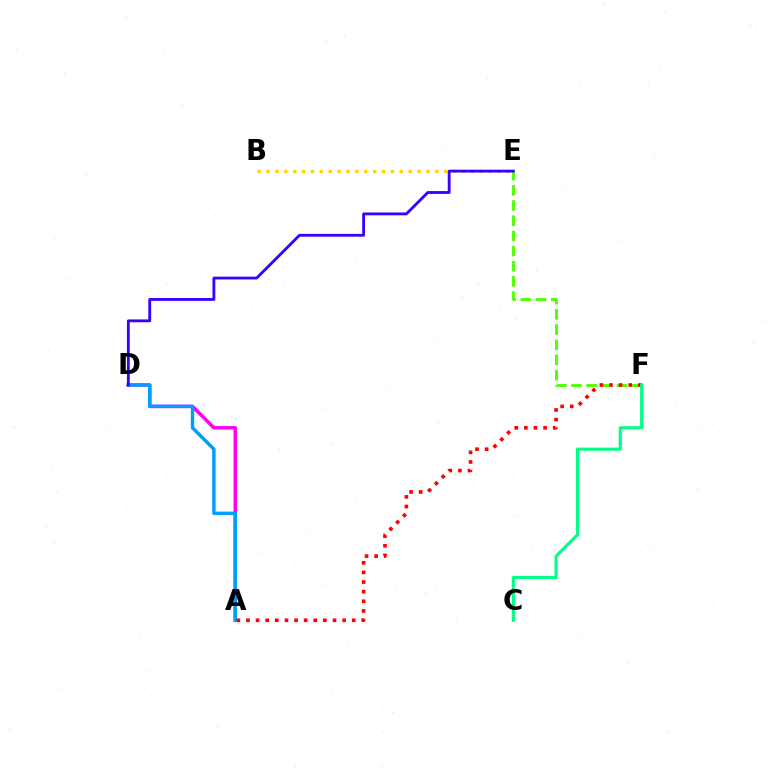{('E', 'F'): [{'color': '#4fff00', 'line_style': 'dashed', 'thickness': 2.06}], ('A', 'D'): [{'color': '#ff00ed', 'line_style': 'solid', 'thickness': 2.49}, {'color': '#009eff', 'line_style': 'solid', 'thickness': 2.46}], ('B', 'E'): [{'color': '#ffd500', 'line_style': 'dotted', 'thickness': 2.41}], ('D', 'E'): [{'color': '#3700ff', 'line_style': 'solid', 'thickness': 2.04}], ('A', 'F'): [{'color': '#ff0000', 'line_style': 'dotted', 'thickness': 2.61}], ('C', 'F'): [{'color': '#00ff86', 'line_style': 'solid', 'thickness': 2.26}]}